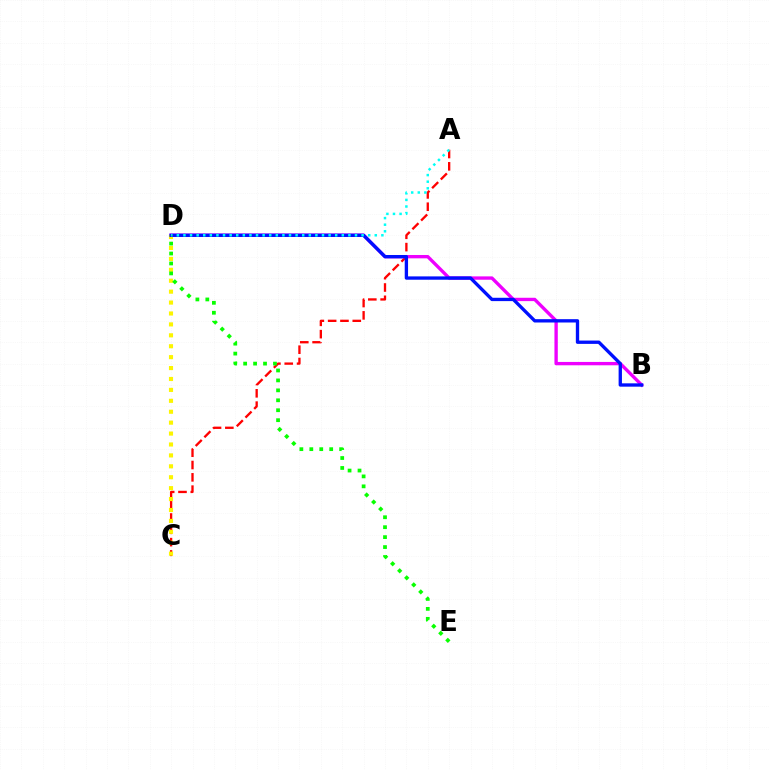{('A', 'C'): [{'color': '#ff0000', 'line_style': 'dashed', 'thickness': 1.67}], ('B', 'D'): [{'color': '#ee00ff', 'line_style': 'solid', 'thickness': 2.41}, {'color': '#0010ff', 'line_style': 'solid', 'thickness': 2.4}], ('C', 'D'): [{'color': '#fcf500', 'line_style': 'dotted', 'thickness': 2.97}], ('A', 'D'): [{'color': '#00fff6', 'line_style': 'dotted', 'thickness': 1.79}], ('D', 'E'): [{'color': '#08ff00', 'line_style': 'dotted', 'thickness': 2.7}]}